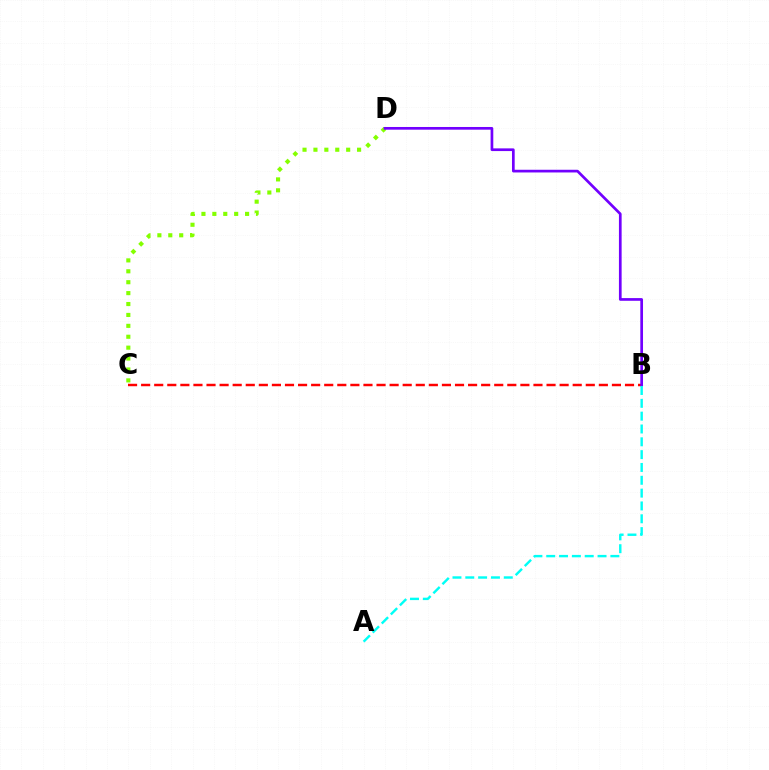{('C', 'D'): [{'color': '#84ff00', 'line_style': 'dotted', 'thickness': 2.96}], ('B', 'C'): [{'color': '#ff0000', 'line_style': 'dashed', 'thickness': 1.78}], ('B', 'D'): [{'color': '#7200ff', 'line_style': 'solid', 'thickness': 1.94}], ('A', 'B'): [{'color': '#00fff6', 'line_style': 'dashed', 'thickness': 1.74}]}